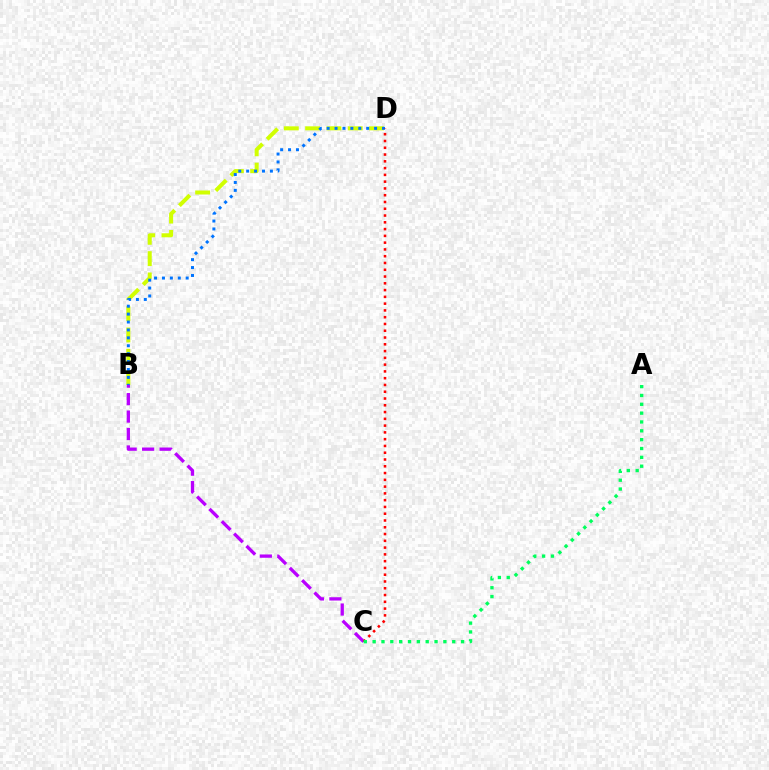{('B', 'C'): [{'color': '#b900ff', 'line_style': 'dashed', 'thickness': 2.37}], ('B', 'D'): [{'color': '#d1ff00', 'line_style': 'dashed', 'thickness': 2.89}, {'color': '#0074ff', 'line_style': 'dotted', 'thickness': 2.15}], ('C', 'D'): [{'color': '#ff0000', 'line_style': 'dotted', 'thickness': 1.84}], ('A', 'C'): [{'color': '#00ff5c', 'line_style': 'dotted', 'thickness': 2.4}]}